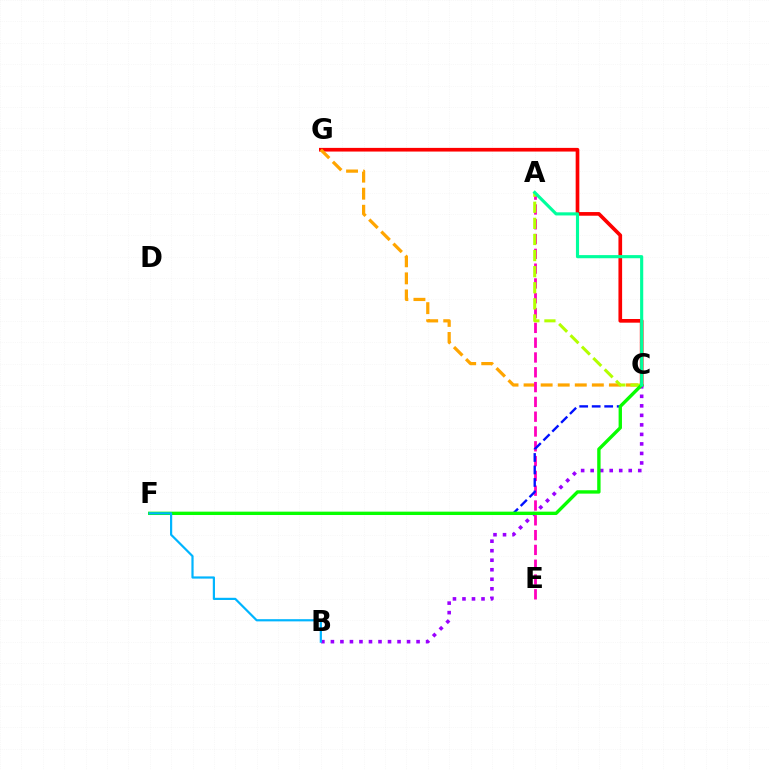{('C', 'G'): [{'color': '#ff0000', 'line_style': 'solid', 'thickness': 2.64}, {'color': '#ffa500', 'line_style': 'dashed', 'thickness': 2.32}], ('B', 'C'): [{'color': '#9b00ff', 'line_style': 'dotted', 'thickness': 2.59}], ('A', 'E'): [{'color': '#ff00bd', 'line_style': 'dashed', 'thickness': 2.01}], ('C', 'F'): [{'color': '#0010ff', 'line_style': 'dashed', 'thickness': 1.7}, {'color': '#08ff00', 'line_style': 'solid', 'thickness': 2.42}], ('A', 'C'): [{'color': '#b3ff00', 'line_style': 'dashed', 'thickness': 2.19}, {'color': '#00ff9d', 'line_style': 'solid', 'thickness': 2.26}], ('B', 'F'): [{'color': '#00b5ff', 'line_style': 'solid', 'thickness': 1.58}]}